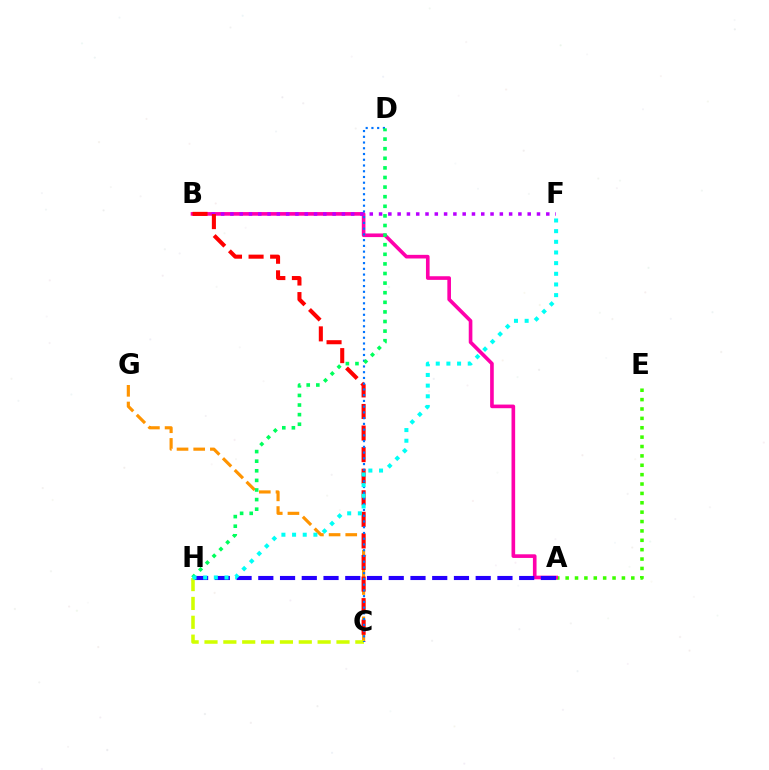{('A', 'E'): [{'color': '#3dff00', 'line_style': 'dotted', 'thickness': 2.55}], ('A', 'B'): [{'color': '#ff00ac', 'line_style': 'solid', 'thickness': 2.62}], ('A', 'H'): [{'color': '#2500ff', 'line_style': 'dashed', 'thickness': 2.95}], ('C', 'G'): [{'color': '#ff9400', 'line_style': 'dashed', 'thickness': 2.26}], ('B', 'F'): [{'color': '#b900ff', 'line_style': 'dotted', 'thickness': 2.52}], ('B', 'C'): [{'color': '#ff0000', 'line_style': 'dashed', 'thickness': 2.93}], ('C', 'H'): [{'color': '#d1ff00', 'line_style': 'dashed', 'thickness': 2.56}], ('C', 'D'): [{'color': '#0074ff', 'line_style': 'dotted', 'thickness': 1.56}], ('D', 'H'): [{'color': '#00ff5c', 'line_style': 'dotted', 'thickness': 2.61}], ('F', 'H'): [{'color': '#00fff6', 'line_style': 'dotted', 'thickness': 2.9}]}